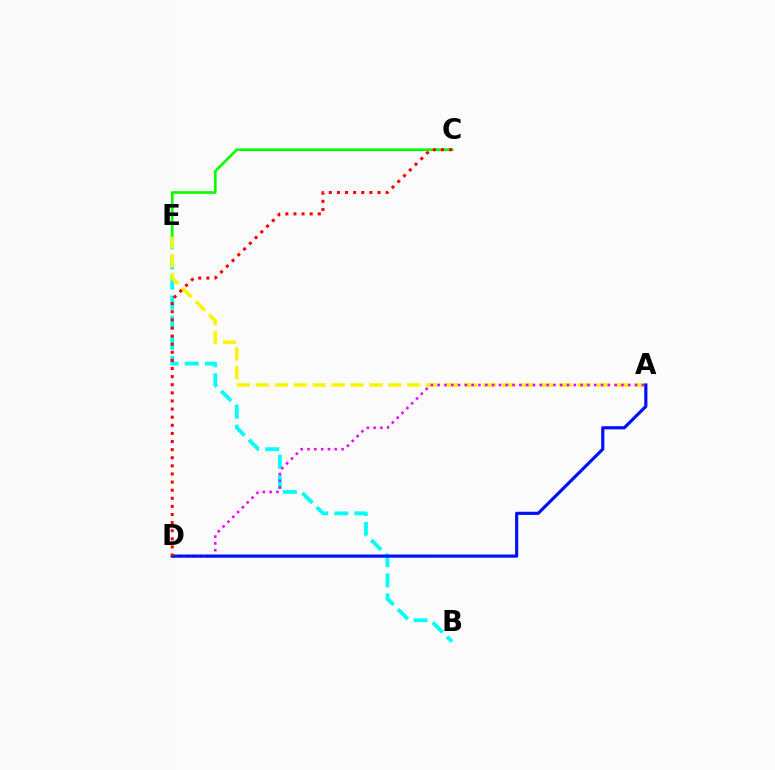{('B', 'E'): [{'color': '#00fff6', 'line_style': 'dashed', 'thickness': 2.73}], ('A', 'E'): [{'color': '#fcf500', 'line_style': 'dashed', 'thickness': 2.57}], ('A', 'D'): [{'color': '#ee00ff', 'line_style': 'dotted', 'thickness': 1.85}, {'color': '#0010ff', 'line_style': 'solid', 'thickness': 2.28}], ('C', 'E'): [{'color': '#08ff00', 'line_style': 'solid', 'thickness': 1.93}], ('C', 'D'): [{'color': '#ff0000', 'line_style': 'dotted', 'thickness': 2.2}]}